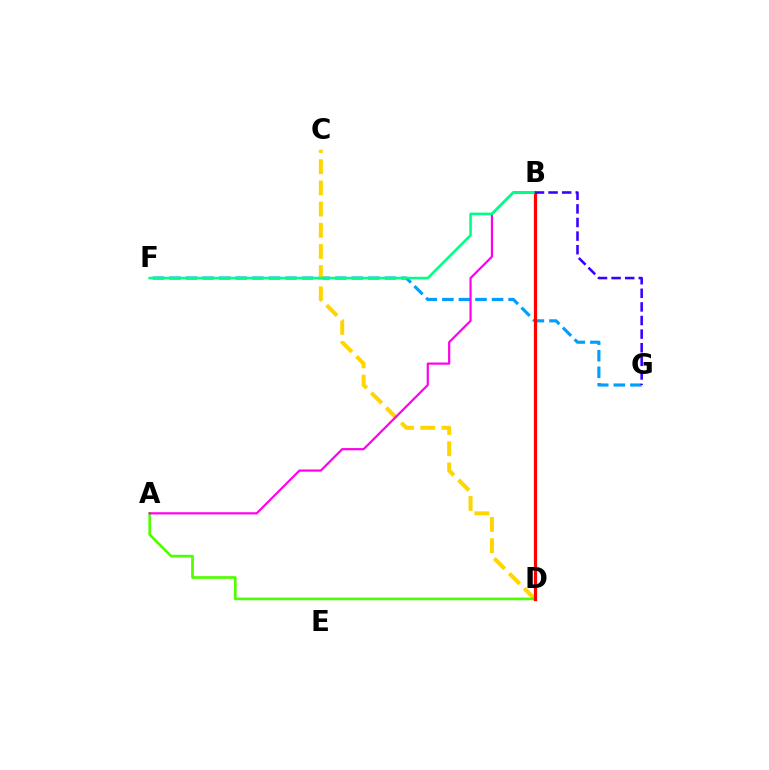{('F', 'G'): [{'color': '#009eff', 'line_style': 'dashed', 'thickness': 2.25}], ('C', 'D'): [{'color': '#ffd500', 'line_style': 'dashed', 'thickness': 2.88}], ('A', 'D'): [{'color': '#4fff00', 'line_style': 'solid', 'thickness': 1.94}], ('A', 'B'): [{'color': '#ff00ed', 'line_style': 'solid', 'thickness': 1.58}], ('B', 'D'): [{'color': '#ff0000', 'line_style': 'solid', 'thickness': 2.31}], ('B', 'F'): [{'color': '#00ff86', 'line_style': 'solid', 'thickness': 1.86}], ('B', 'G'): [{'color': '#3700ff', 'line_style': 'dashed', 'thickness': 1.85}]}